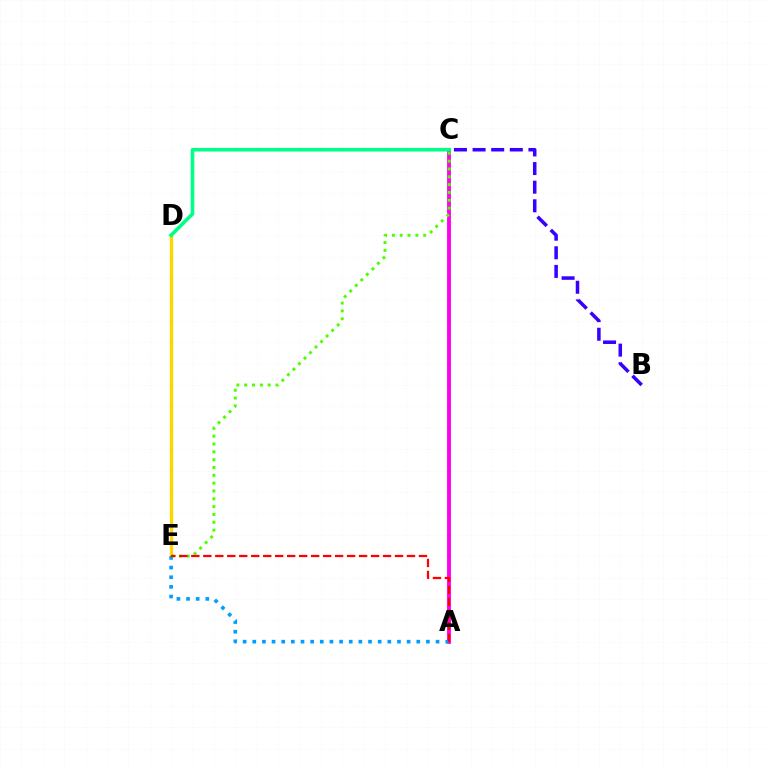{('A', 'C'): [{'color': '#ff00ed', 'line_style': 'solid', 'thickness': 2.78}], ('B', 'C'): [{'color': '#3700ff', 'line_style': 'dashed', 'thickness': 2.53}], ('D', 'E'): [{'color': '#ffd500', 'line_style': 'solid', 'thickness': 2.39}], ('A', 'E'): [{'color': '#009eff', 'line_style': 'dotted', 'thickness': 2.62}, {'color': '#ff0000', 'line_style': 'dashed', 'thickness': 1.63}], ('C', 'E'): [{'color': '#4fff00', 'line_style': 'dotted', 'thickness': 2.13}], ('C', 'D'): [{'color': '#00ff86', 'line_style': 'solid', 'thickness': 2.59}]}